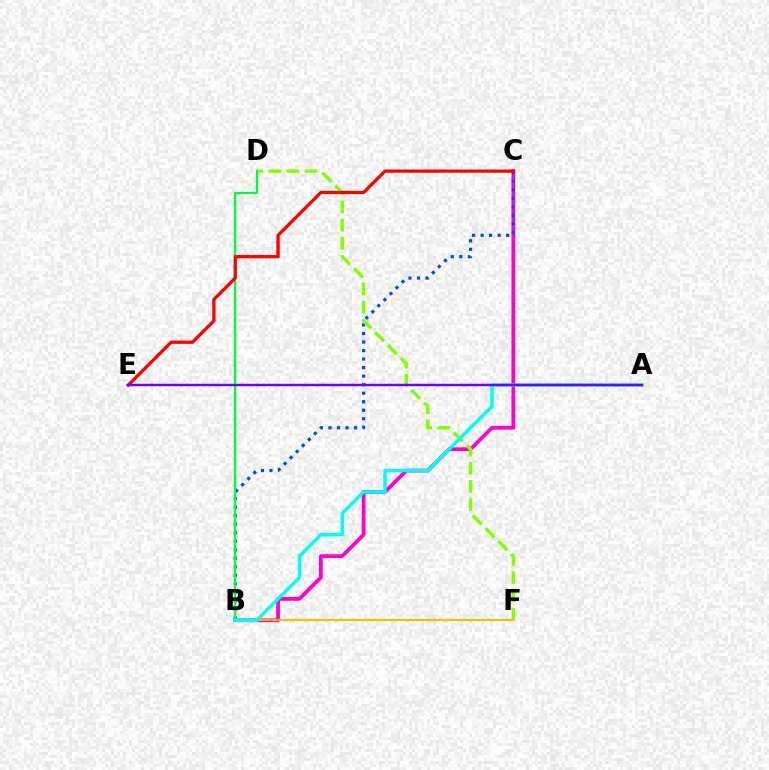{('B', 'C'): [{'color': '#ff00cf', 'line_style': 'solid', 'thickness': 2.71}, {'color': '#004bff', 'line_style': 'dotted', 'thickness': 2.32}], ('D', 'F'): [{'color': '#84ff00', 'line_style': 'dashed', 'thickness': 2.47}], ('B', 'D'): [{'color': '#00ff39', 'line_style': 'solid', 'thickness': 1.65}], ('B', 'F'): [{'color': '#ffbd00', 'line_style': 'solid', 'thickness': 1.54}], ('A', 'B'): [{'color': '#00fff6', 'line_style': 'solid', 'thickness': 2.5}], ('C', 'E'): [{'color': '#ff0000', 'line_style': 'solid', 'thickness': 2.35}], ('A', 'E'): [{'color': '#7200ff', 'line_style': 'solid', 'thickness': 1.78}]}